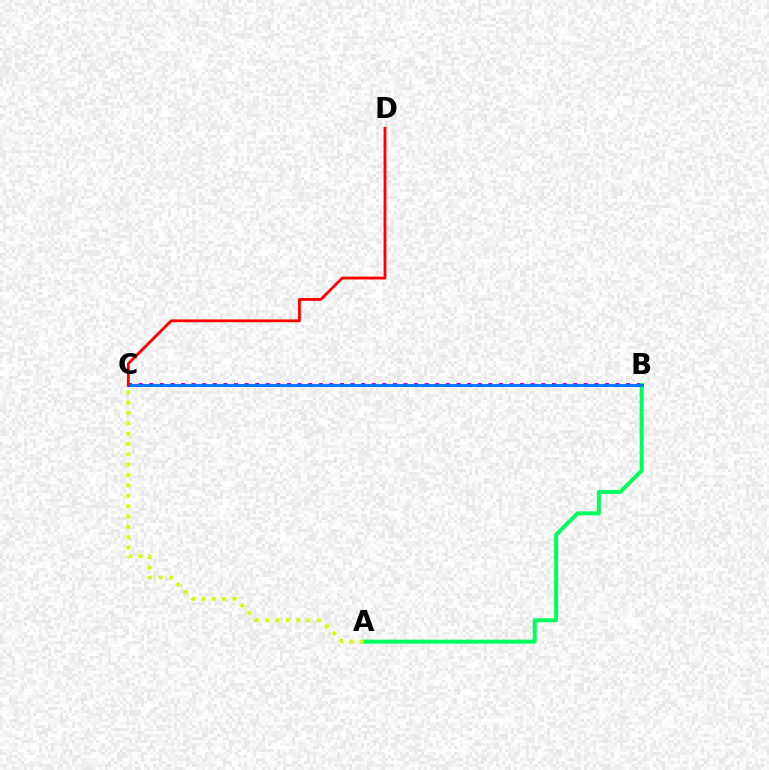{('B', 'C'): [{'color': '#b900ff', 'line_style': 'dotted', 'thickness': 2.88}, {'color': '#0074ff', 'line_style': 'solid', 'thickness': 2.05}], ('A', 'B'): [{'color': '#00ff5c', 'line_style': 'solid', 'thickness': 2.86}], ('A', 'C'): [{'color': '#d1ff00', 'line_style': 'dotted', 'thickness': 2.81}], ('C', 'D'): [{'color': '#ff0000', 'line_style': 'solid', 'thickness': 2.03}]}